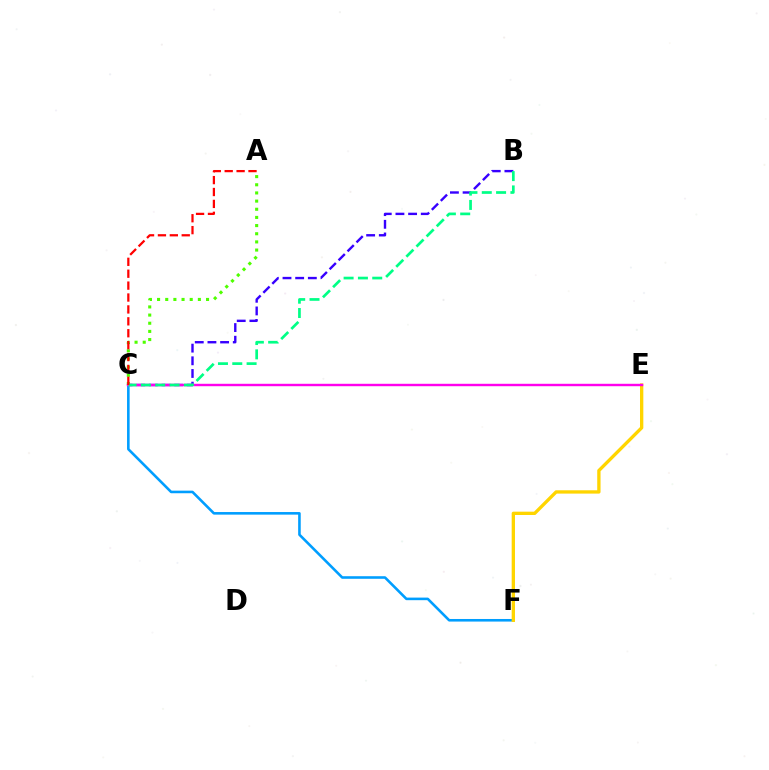{('B', 'C'): [{'color': '#3700ff', 'line_style': 'dashed', 'thickness': 1.72}, {'color': '#00ff86', 'line_style': 'dashed', 'thickness': 1.95}], ('A', 'C'): [{'color': '#4fff00', 'line_style': 'dotted', 'thickness': 2.22}, {'color': '#ff0000', 'line_style': 'dashed', 'thickness': 1.62}], ('C', 'F'): [{'color': '#009eff', 'line_style': 'solid', 'thickness': 1.86}], ('E', 'F'): [{'color': '#ffd500', 'line_style': 'solid', 'thickness': 2.39}], ('C', 'E'): [{'color': '#ff00ed', 'line_style': 'solid', 'thickness': 1.74}]}